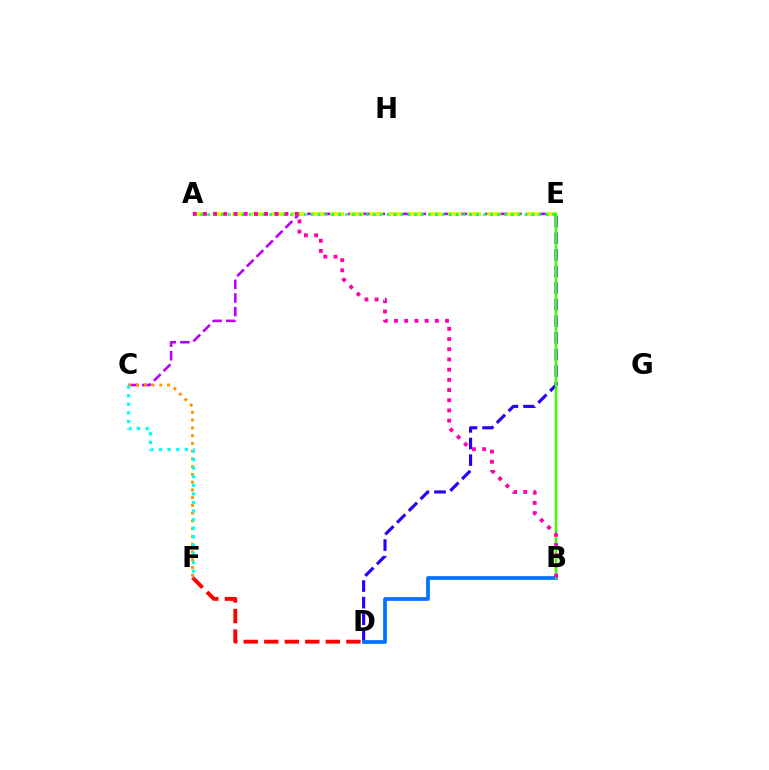{('C', 'E'): [{'color': '#b900ff', 'line_style': 'dashed', 'thickness': 1.86}], ('D', 'E'): [{'color': '#2500ff', 'line_style': 'dashed', 'thickness': 2.26}], ('C', 'F'): [{'color': '#ff9400', 'line_style': 'dotted', 'thickness': 2.11}, {'color': '#00fff6', 'line_style': 'dotted', 'thickness': 2.33}], ('A', 'E'): [{'color': '#d1ff00', 'line_style': 'dashed', 'thickness': 2.66}, {'color': '#00ff5c', 'line_style': 'dotted', 'thickness': 1.87}], ('B', 'D'): [{'color': '#0074ff', 'line_style': 'solid', 'thickness': 2.68}], ('D', 'F'): [{'color': '#ff0000', 'line_style': 'dashed', 'thickness': 2.79}], ('B', 'E'): [{'color': '#3dff00', 'line_style': 'solid', 'thickness': 1.8}], ('A', 'B'): [{'color': '#ff00ac', 'line_style': 'dotted', 'thickness': 2.77}]}